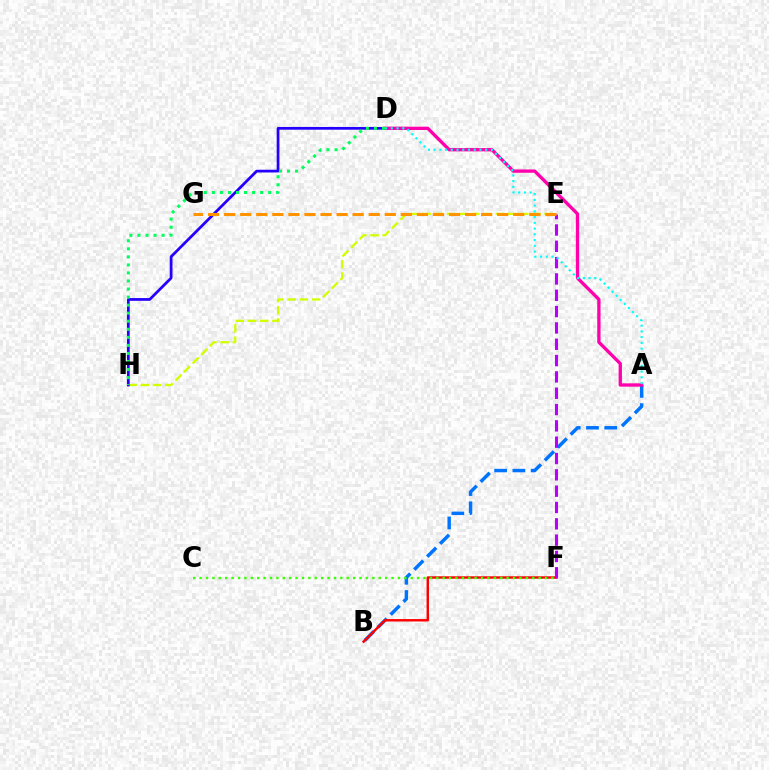{('A', 'B'): [{'color': '#0074ff', 'line_style': 'dashed', 'thickness': 2.48}], ('E', 'H'): [{'color': '#d1ff00', 'line_style': 'dashed', 'thickness': 1.66}], ('B', 'F'): [{'color': '#ff0000', 'line_style': 'solid', 'thickness': 1.75}], ('D', 'H'): [{'color': '#2500ff', 'line_style': 'solid', 'thickness': 1.97}, {'color': '#00ff5c', 'line_style': 'dotted', 'thickness': 2.19}], ('C', 'F'): [{'color': '#3dff00', 'line_style': 'dotted', 'thickness': 1.74}], ('E', 'F'): [{'color': '#b900ff', 'line_style': 'dashed', 'thickness': 2.22}], ('A', 'D'): [{'color': '#ff00ac', 'line_style': 'solid', 'thickness': 2.39}, {'color': '#00fff6', 'line_style': 'dotted', 'thickness': 1.56}], ('E', 'G'): [{'color': '#ff9400', 'line_style': 'dashed', 'thickness': 2.18}]}